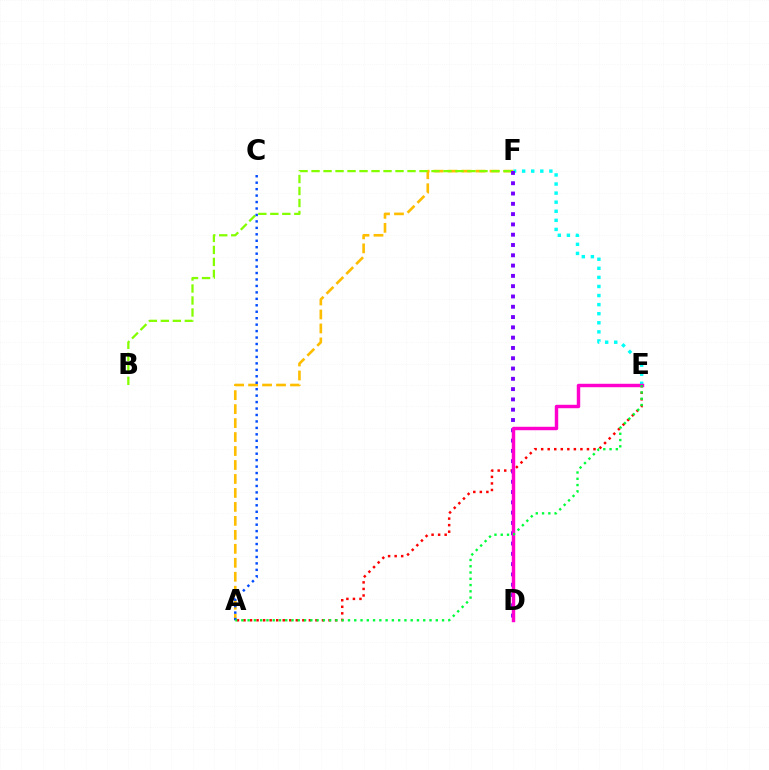{('A', 'E'): [{'color': '#ff0000', 'line_style': 'dotted', 'thickness': 1.78}, {'color': '#00ff39', 'line_style': 'dotted', 'thickness': 1.7}], ('A', 'F'): [{'color': '#ffbd00', 'line_style': 'dashed', 'thickness': 1.9}], ('B', 'F'): [{'color': '#84ff00', 'line_style': 'dashed', 'thickness': 1.63}], ('A', 'C'): [{'color': '#004bff', 'line_style': 'dotted', 'thickness': 1.75}], ('E', 'F'): [{'color': '#00fff6', 'line_style': 'dotted', 'thickness': 2.47}], ('D', 'F'): [{'color': '#7200ff', 'line_style': 'dotted', 'thickness': 2.8}], ('D', 'E'): [{'color': '#ff00cf', 'line_style': 'solid', 'thickness': 2.47}]}